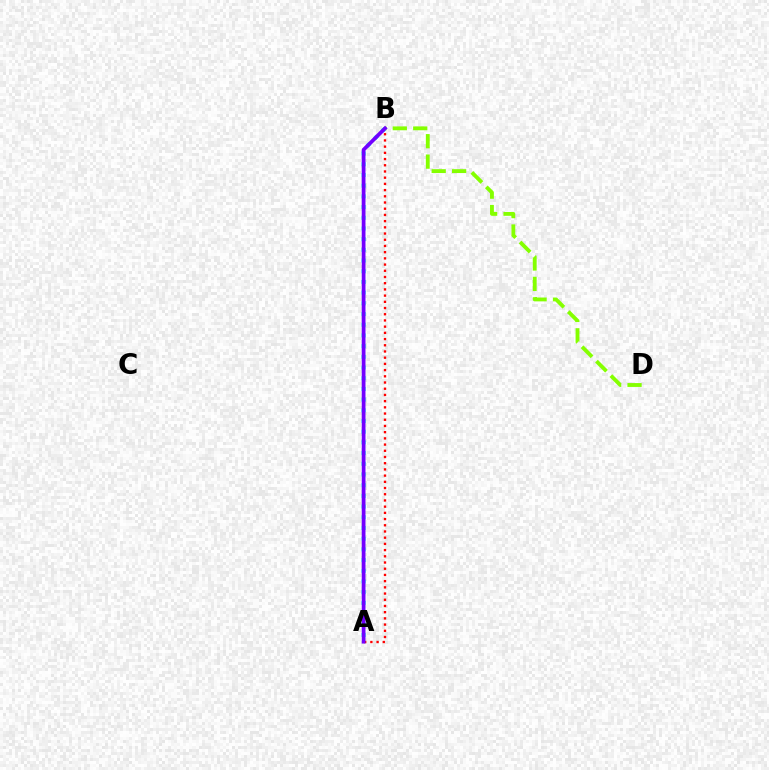{('A', 'B'): [{'color': '#ff0000', 'line_style': 'dotted', 'thickness': 1.69}, {'color': '#00fff6', 'line_style': 'dotted', 'thickness': 2.91}, {'color': '#7200ff', 'line_style': 'solid', 'thickness': 2.69}], ('B', 'D'): [{'color': '#84ff00', 'line_style': 'dashed', 'thickness': 2.77}]}